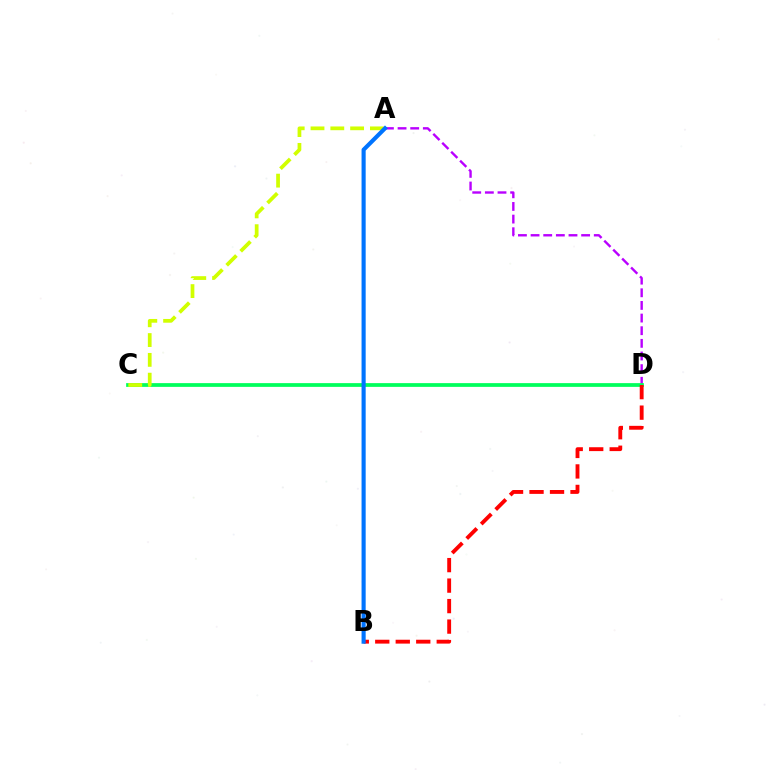{('A', 'D'): [{'color': '#b900ff', 'line_style': 'dashed', 'thickness': 1.72}], ('C', 'D'): [{'color': '#00ff5c', 'line_style': 'solid', 'thickness': 2.69}], ('A', 'C'): [{'color': '#d1ff00', 'line_style': 'dashed', 'thickness': 2.69}], ('B', 'D'): [{'color': '#ff0000', 'line_style': 'dashed', 'thickness': 2.78}], ('A', 'B'): [{'color': '#0074ff', 'line_style': 'solid', 'thickness': 2.97}]}